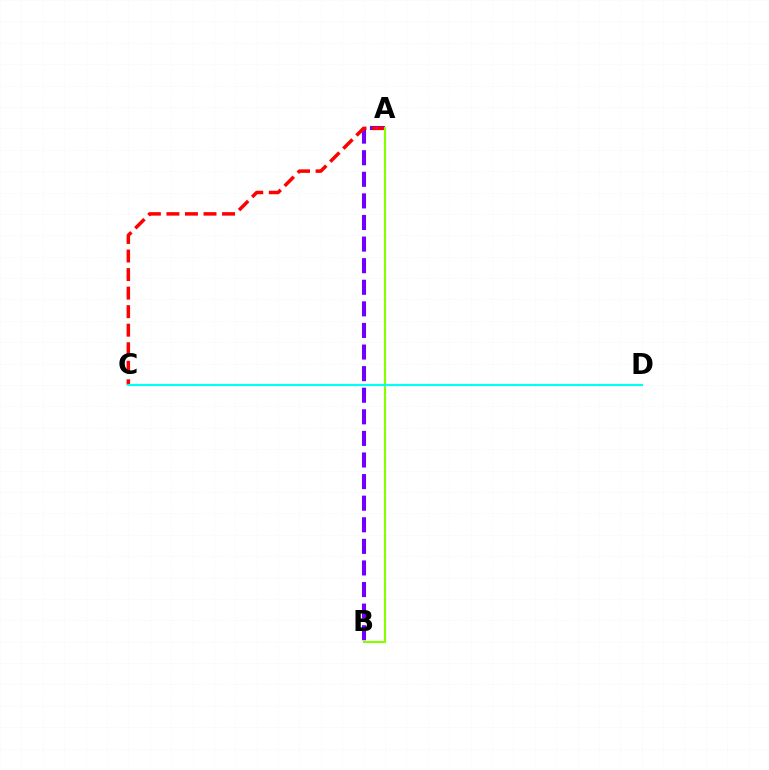{('A', 'B'): [{'color': '#7200ff', 'line_style': 'dashed', 'thickness': 2.93}, {'color': '#84ff00', 'line_style': 'solid', 'thickness': 1.57}], ('A', 'C'): [{'color': '#ff0000', 'line_style': 'dashed', 'thickness': 2.52}], ('C', 'D'): [{'color': '#00fff6', 'line_style': 'solid', 'thickness': 1.55}]}